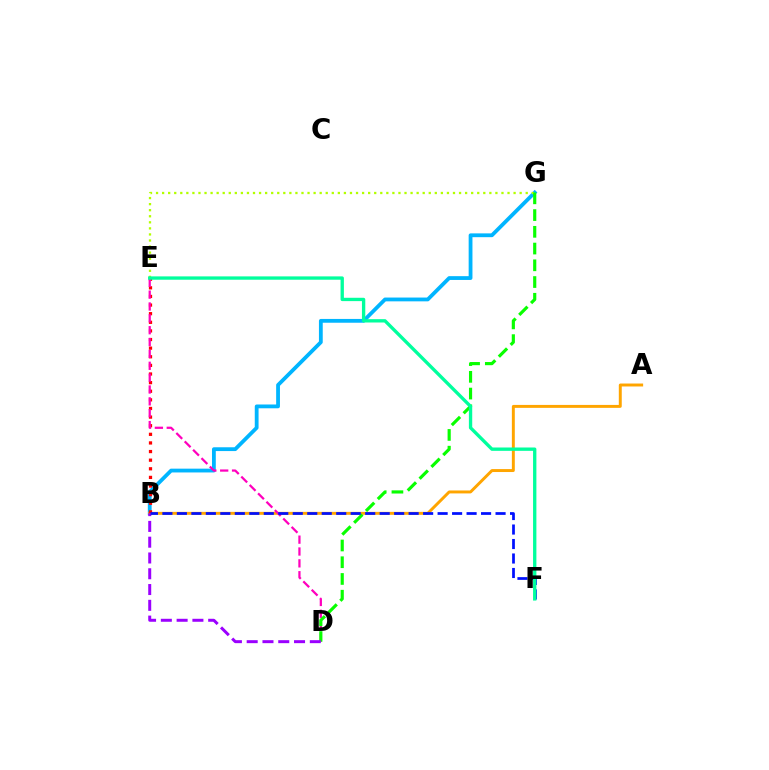{('B', 'G'): [{'color': '#00b5ff', 'line_style': 'solid', 'thickness': 2.73}], ('A', 'B'): [{'color': '#ffa500', 'line_style': 'solid', 'thickness': 2.12}], ('B', 'E'): [{'color': '#ff0000', 'line_style': 'dotted', 'thickness': 2.34}], ('D', 'E'): [{'color': '#ff00bd', 'line_style': 'dashed', 'thickness': 1.61}], ('E', 'G'): [{'color': '#b3ff00', 'line_style': 'dotted', 'thickness': 1.65}], ('D', 'G'): [{'color': '#08ff00', 'line_style': 'dashed', 'thickness': 2.27}], ('B', 'D'): [{'color': '#9b00ff', 'line_style': 'dashed', 'thickness': 2.14}], ('B', 'F'): [{'color': '#0010ff', 'line_style': 'dashed', 'thickness': 1.97}], ('E', 'F'): [{'color': '#00ff9d', 'line_style': 'solid', 'thickness': 2.4}]}